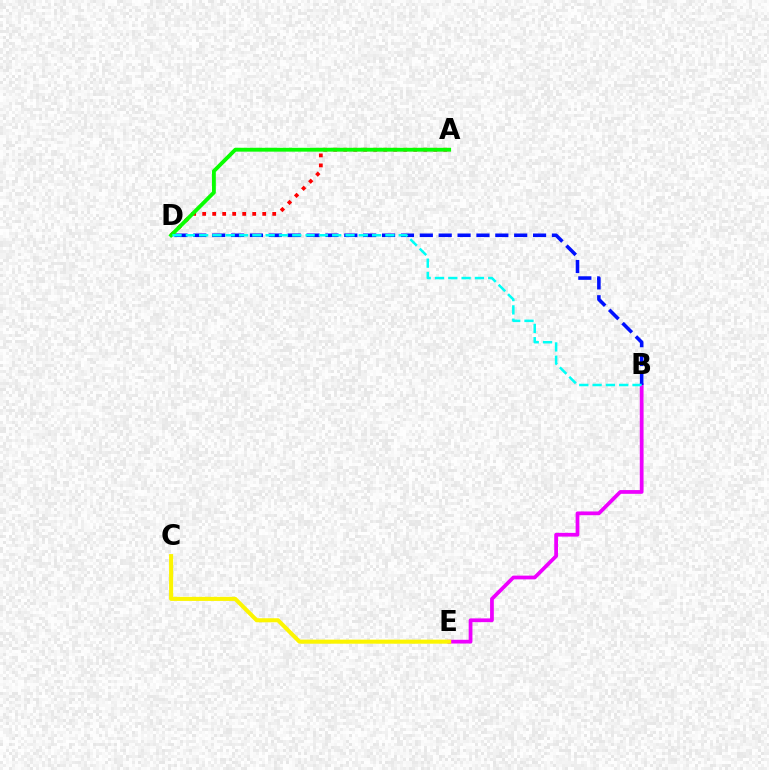{('B', 'E'): [{'color': '#ee00ff', 'line_style': 'solid', 'thickness': 2.7}], ('C', 'E'): [{'color': '#fcf500', 'line_style': 'solid', 'thickness': 2.92}], ('B', 'D'): [{'color': '#0010ff', 'line_style': 'dashed', 'thickness': 2.56}, {'color': '#00fff6', 'line_style': 'dashed', 'thickness': 1.81}], ('A', 'D'): [{'color': '#ff0000', 'line_style': 'dotted', 'thickness': 2.72}, {'color': '#08ff00', 'line_style': 'solid', 'thickness': 2.77}]}